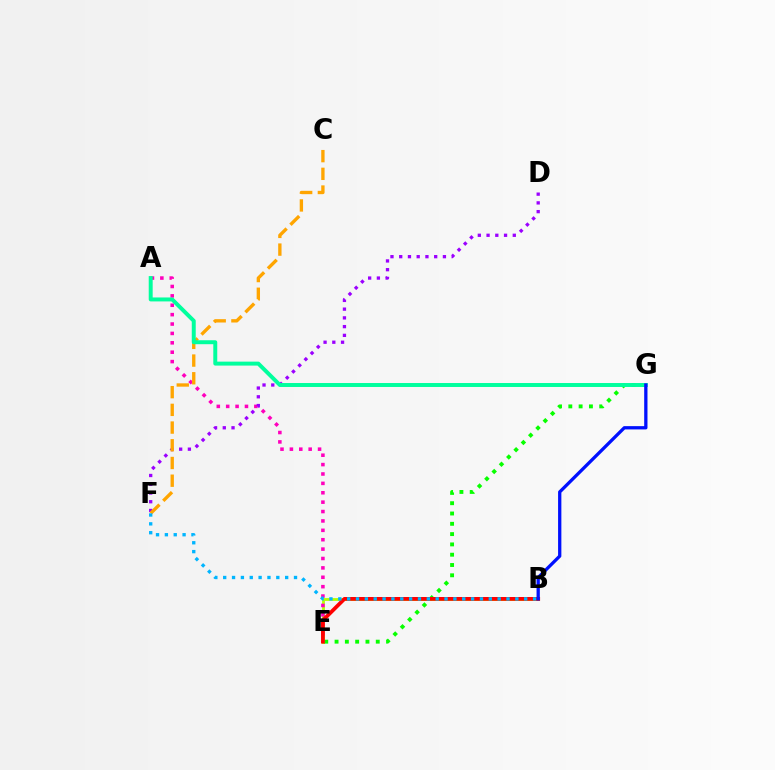{('B', 'E'): [{'color': '#b3ff00', 'line_style': 'solid', 'thickness': 2.03}, {'color': '#ff0000', 'line_style': 'solid', 'thickness': 2.71}], ('E', 'G'): [{'color': '#08ff00', 'line_style': 'dotted', 'thickness': 2.8}], ('A', 'E'): [{'color': '#ff00bd', 'line_style': 'dotted', 'thickness': 2.55}], ('D', 'F'): [{'color': '#9b00ff', 'line_style': 'dotted', 'thickness': 2.38}], ('C', 'F'): [{'color': '#ffa500', 'line_style': 'dashed', 'thickness': 2.41}], ('A', 'G'): [{'color': '#00ff9d', 'line_style': 'solid', 'thickness': 2.85}], ('B', 'F'): [{'color': '#00b5ff', 'line_style': 'dotted', 'thickness': 2.41}], ('B', 'G'): [{'color': '#0010ff', 'line_style': 'solid', 'thickness': 2.36}]}